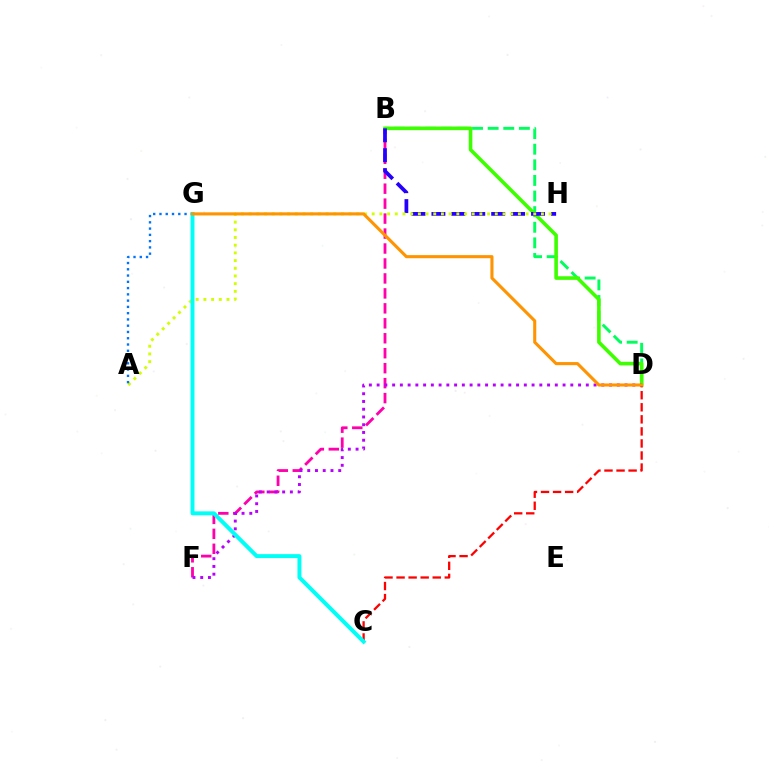{('B', 'D'): [{'color': '#00ff5c', 'line_style': 'dashed', 'thickness': 2.12}, {'color': '#3dff00', 'line_style': 'solid', 'thickness': 2.6}], ('B', 'F'): [{'color': '#ff00ac', 'line_style': 'dashed', 'thickness': 2.03}], ('C', 'D'): [{'color': '#ff0000', 'line_style': 'dashed', 'thickness': 1.64}], ('B', 'H'): [{'color': '#2500ff', 'line_style': 'dashed', 'thickness': 2.71}], ('D', 'F'): [{'color': '#b900ff', 'line_style': 'dotted', 'thickness': 2.1}], ('A', 'H'): [{'color': '#d1ff00', 'line_style': 'dotted', 'thickness': 2.09}], ('A', 'G'): [{'color': '#0074ff', 'line_style': 'dotted', 'thickness': 1.7}], ('C', 'G'): [{'color': '#00fff6', 'line_style': 'solid', 'thickness': 2.85}], ('D', 'G'): [{'color': '#ff9400', 'line_style': 'solid', 'thickness': 2.22}]}